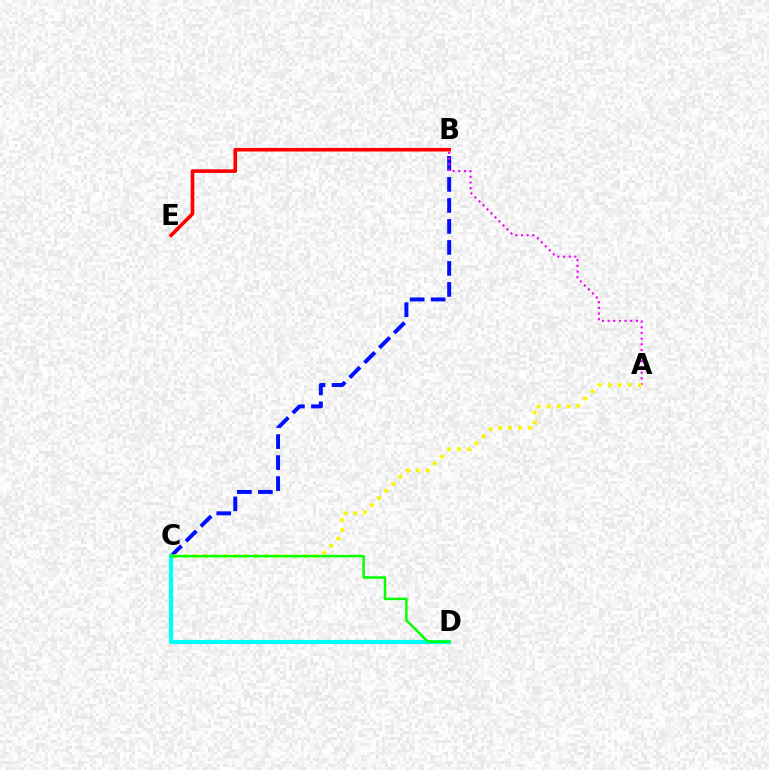{('B', 'C'): [{'color': '#0010ff', 'line_style': 'dashed', 'thickness': 2.85}], ('B', 'E'): [{'color': '#ff0000', 'line_style': 'solid', 'thickness': 2.59}], ('A', 'B'): [{'color': '#ee00ff', 'line_style': 'dotted', 'thickness': 1.54}], ('C', 'D'): [{'color': '#00fff6', 'line_style': 'solid', 'thickness': 2.99}, {'color': '#08ff00', 'line_style': 'solid', 'thickness': 1.79}], ('A', 'C'): [{'color': '#fcf500', 'line_style': 'dotted', 'thickness': 2.72}]}